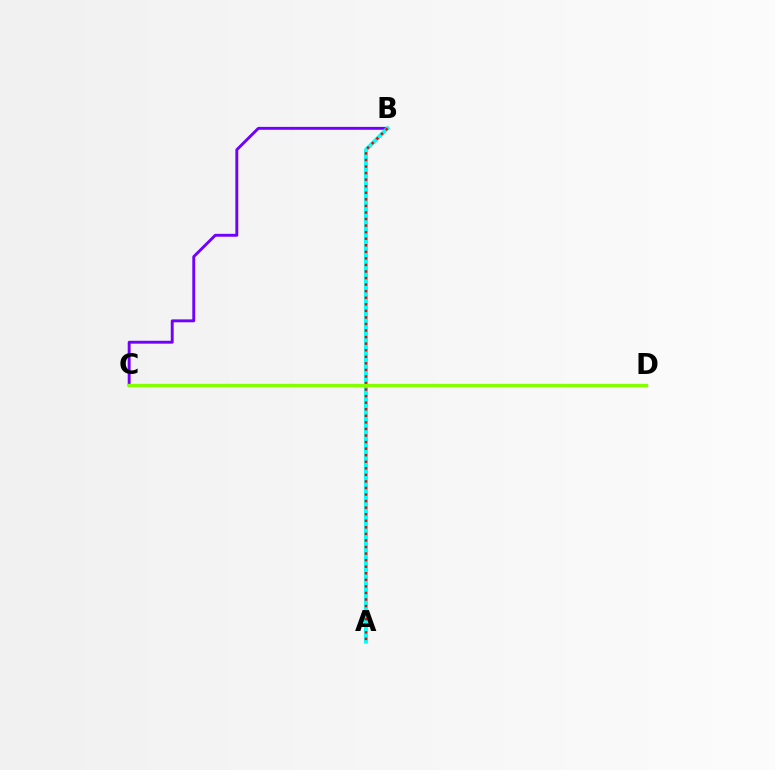{('B', 'C'): [{'color': '#7200ff', 'line_style': 'solid', 'thickness': 2.09}], ('A', 'B'): [{'color': '#00fff6', 'line_style': 'solid', 'thickness': 2.81}, {'color': '#ff0000', 'line_style': 'dotted', 'thickness': 1.78}], ('C', 'D'): [{'color': '#84ff00', 'line_style': 'solid', 'thickness': 2.41}]}